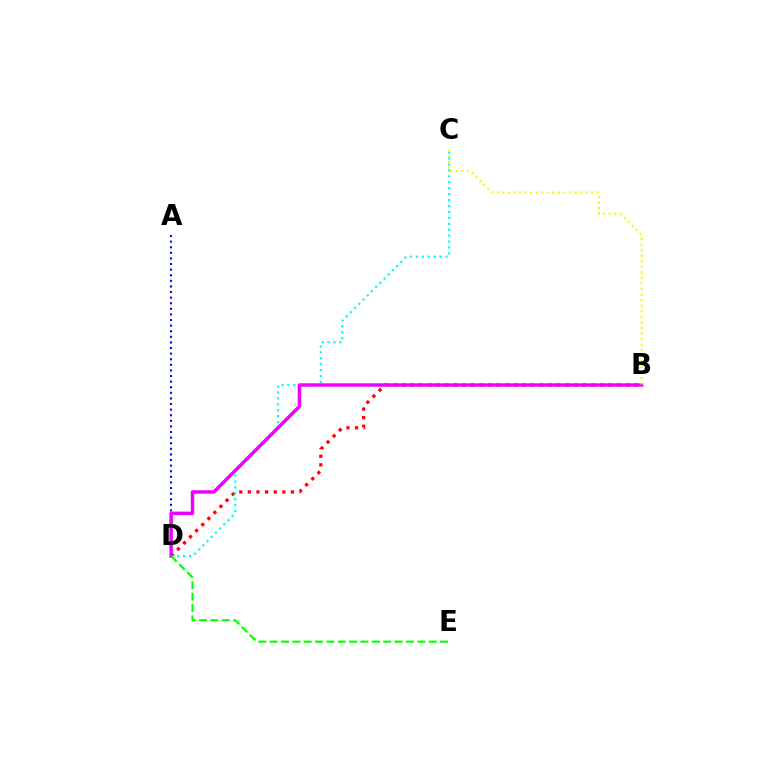{('B', 'D'): [{'color': '#ff0000', 'line_style': 'dotted', 'thickness': 2.34}, {'color': '#ee00ff', 'line_style': 'solid', 'thickness': 2.49}], ('A', 'D'): [{'color': '#0010ff', 'line_style': 'dotted', 'thickness': 1.52}], ('C', 'D'): [{'color': '#00fff6', 'line_style': 'dotted', 'thickness': 1.61}], ('D', 'E'): [{'color': '#08ff00', 'line_style': 'dashed', 'thickness': 1.54}], ('B', 'C'): [{'color': '#fcf500', 'line_style': 'dotted', 'thickness': 1.51}]}